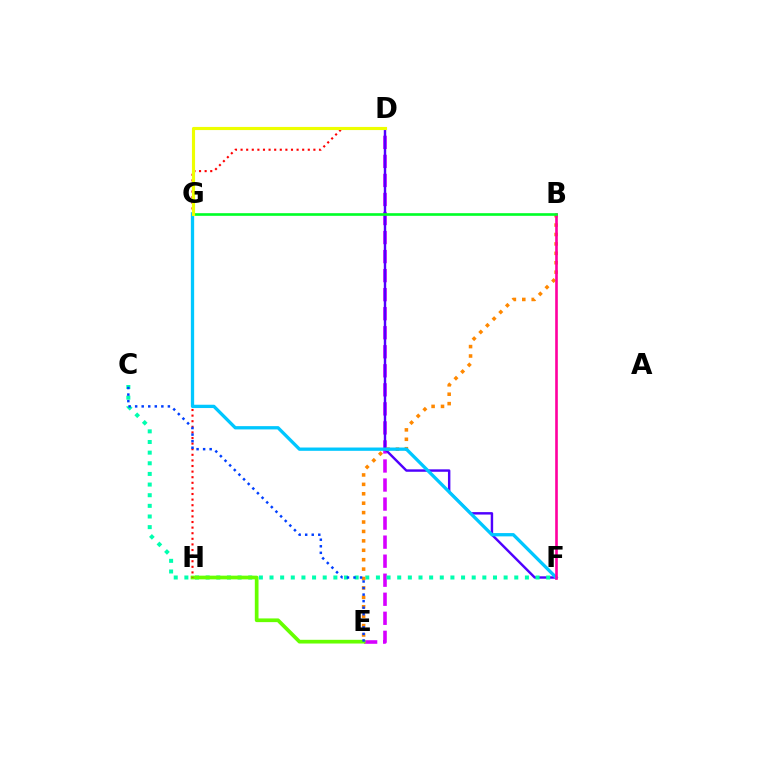{('D', 'E'): [{'color': '#d600ff', 'line_style': 'dashed', 'thickness': 2.59}], ('D', 'F'): [{'color': '#4f00ff', 'line_style': 'solid', 'thickness': 1.75}], ('C', 'F'): [{'color': '#00ffaf', 'line_style': 'dotted', 'thickness': 2.89}], ('B', 'E'): [{'color': '#ff8800', 'line_style': 'dotted', 'thickness': 2.56}], ('E', 'H'): [{'color': '#66ff00', 'line_style': 'solid', 'thickness': 2.67}], ('D', 'H'): [{'color': '#ff0000', 'line_style': 'dotted', 'thickness': 1.52}], ('C', 'E'): [{'color': '#003fff', 'line_style': 'dotted', 'thickness': 1.78}], ('F', 'G'): [{'color': '#00c7ff', 'line_style': 'solid', 'thickness': 2.37}], ('B', 'F'): [{'color': '#ff00a0', 'line_style': 'solid', 'thickness': 1.89}], ('B', 'G'): [{'color': '#00ff27', 'line_style': 'solid', 'thickness': 1.9}], ('D', 'G'): [{'color': '#eeff00', 'line_style': 'solid', 'thickness': 2.25}]}